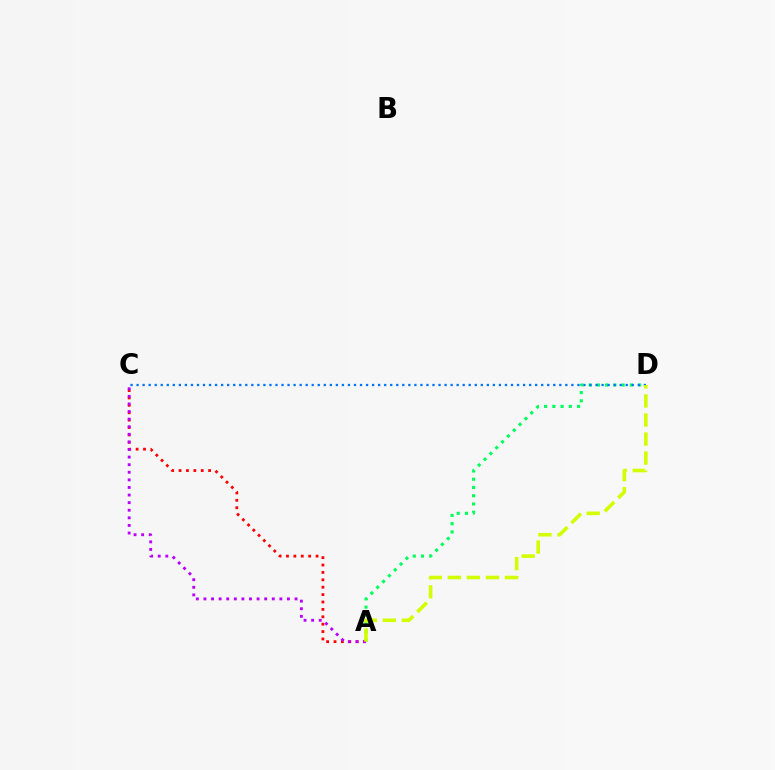{('A', 'C'): [{'color': '#ff0000', 'line_style': 'dotted', 'thickness': 2.01}, {'color': '#b900ff', 'line_style': 'dotted', 'thickness': 2.06}], ('A', 'D'): [{'color': '#00ff5c', 'line_style': 'dotted', 'thickness': 2.24}, {'color': '#d1ff00', 'line_style': 'dashed', 'thickness': 2.59}], ('C', 'D'): [{'color': '#0074ff', 'line_style': 'dotted', 'thickness': 1.64}]}